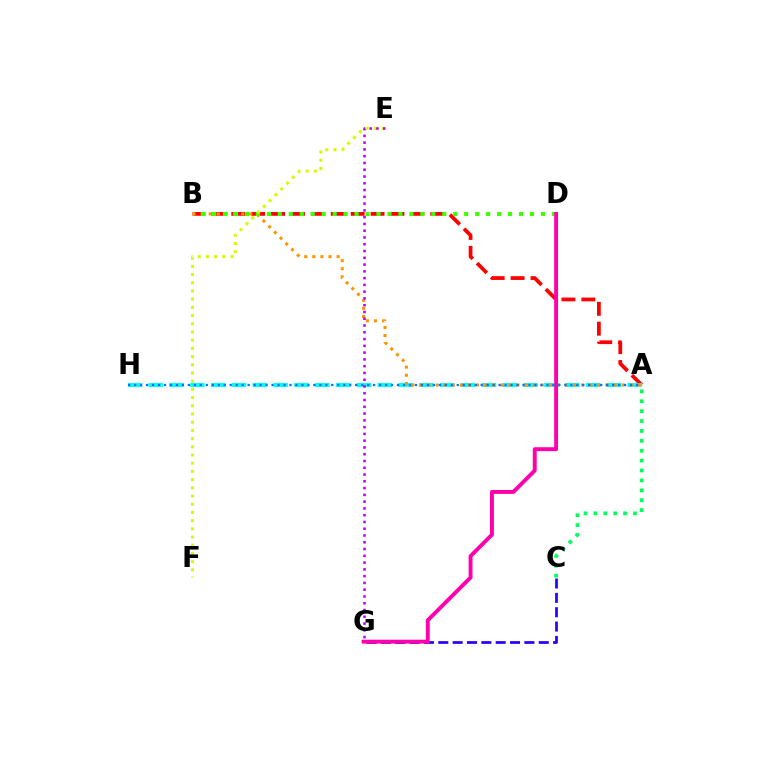{('C', 'G'): [{'color': '#2500ff', 'line_style': 'dashed', 'thickness': 1.95}], ('A', 'C'): [{'color': '#00ff5c', 'line_style': 'dotted', 'thickness': 2.69}], ('A', 'B'): [{'color': '#ff0000', 'line_style': 'dashed', 'thickness': 2.7}, {'color': '#ff9400', 'line_style': 'dotted', 'thickness': 2.2}], ('A', 'H'): [{'color': '#00fff6', 'line_style': 'dashed', 'thickness': 2.83}, {'color': '#0074ff', 'line_style': 'dotted', 'thickness': 1.62}], ('B', 'D'): [{'color': '#3dff00', 'line_style': 'dotted', 'thickness': 2.98}], ('E', 'F'): [{'color': '#d1ff00', 'line_style': 'dotted', 'thickness': 2.23}], ('D', 'G'): [{'color': '#ff00ac', 'line_style': 'solid', 'thickness': 2.81}], ('E', 'G'): [{'color': '#b900ff', 'line_style': 'dotted', 'thickness': 1.84}]}